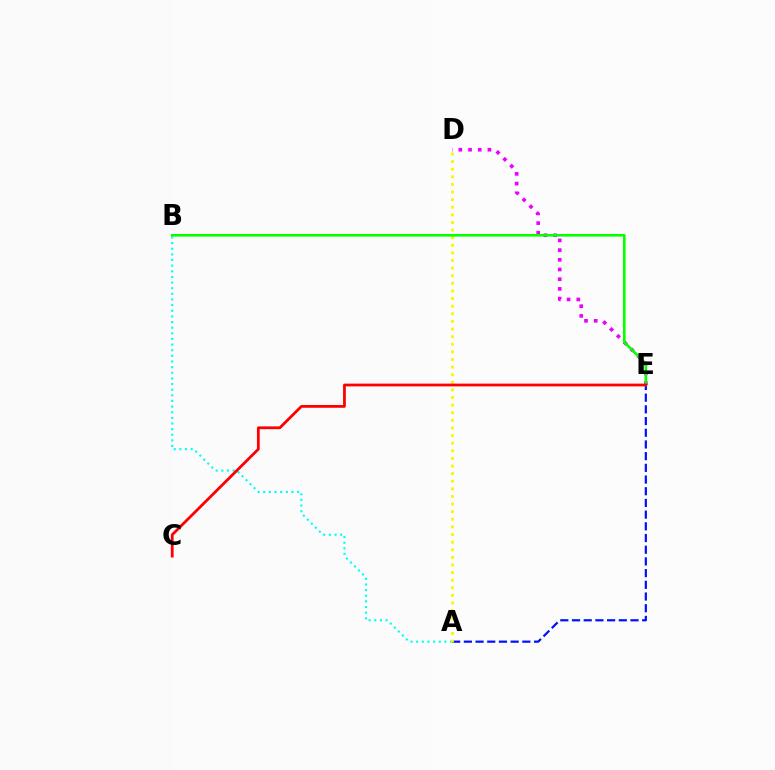{('A', 'E'): [{'color': '#0010ff', 'line_style': 'dashed', 'thickness': 1.59}], ('D', 'E'): [{'color': '#ee00ff', 'line_style': 'dotted', 'thickness': 2.64}], ('A', 'B'): [{'color': '#00fff6', 'line_style': 'dotted', 'thickness': 1.53}], ('A', 'D'): [{'color': '#fcf500', 'line_style': 'dotted', 'thickness': 2.07}], ('B', 'E'): [{'color': '#08ff00', 'line_style': 'solid', 'thickness': 1.9}], ('C', 'E'): [{'color': '#ff0000', 'line_style': 'solid', 'thickness': 2.0}]}